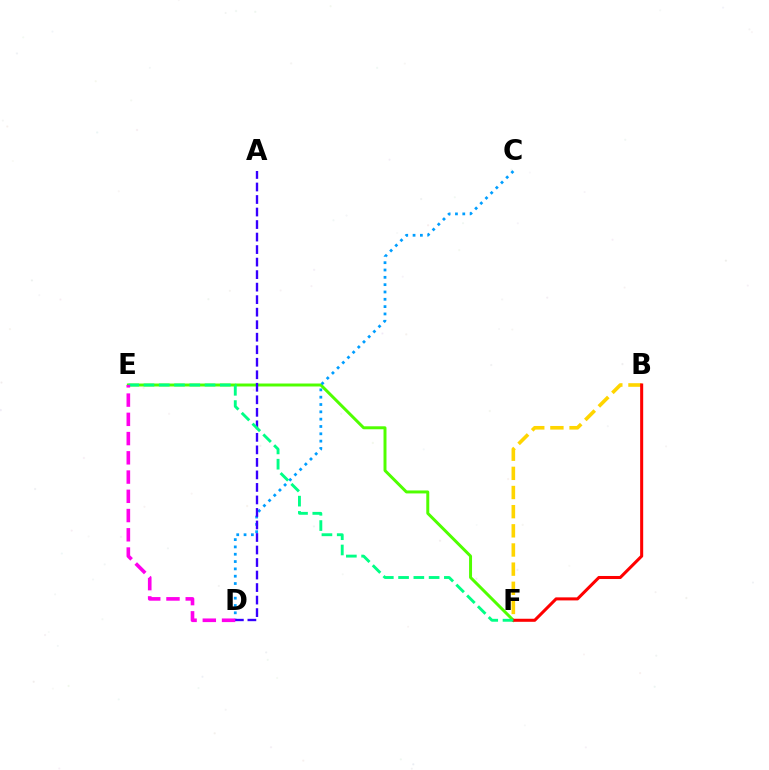{('E', 'F'): [{'color': '#4fff00', 'line_style': 'solid', 'thickness': 2.14}, {'color': '#00ff86', 'line_style': 'dashed', 'thickness': 2.07}], ('C', 'D'): [{'color': '#009eff', 'line_style': 'dotted', 'thickness': 1.99}], ('B', 'F'): [{'color': '#ffd500', 'line_style': 'dashed', 'thickness': 2.6}, {'color': '#ff0000', 'line_style': 'solid', 'thickness': 2.19}], ('A', 'D'): [{'color': '#3700ff', 'line_style': 'dashed', 'thickness': 1.7}], ('D', 'E'): [{'color': '#ff00ed', 'line_style': 'dashed', 'thickness': 2.61}]}